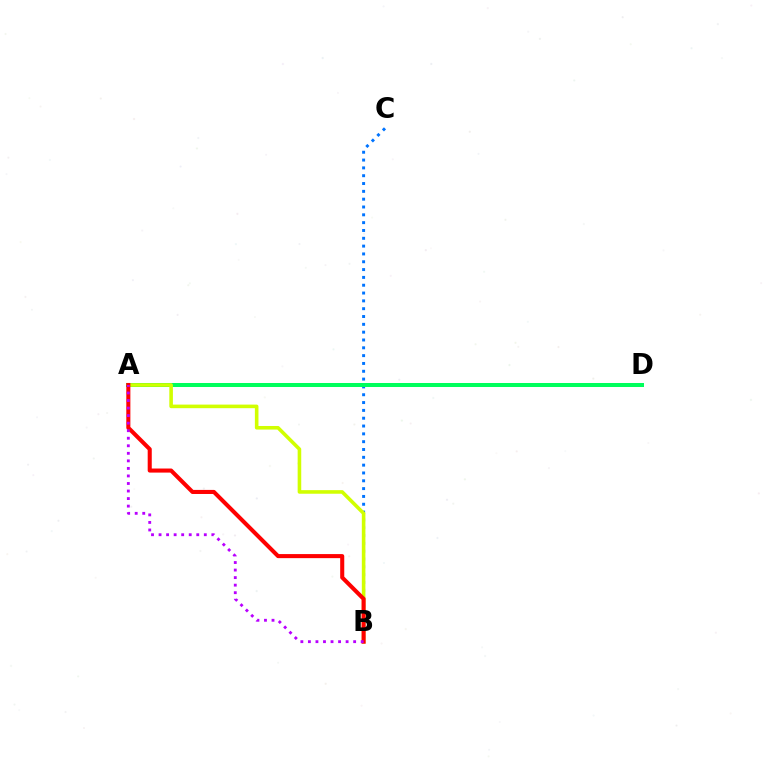{('B', 'C'): [{'color': '#0074ff', 'line_style': 'dotted', 'thickness': 2.13}], ('A', 'D'): [{'color': '#00ff5c', 'line_style': 'solid', 'thickness': 2.88}], ('A', 'B'): [{'color': '#d1ff00', 'line_style': 'solid', 'thickness': 2.58}, {'color': '#ff0000', 'line_style': 'solid', 'thickness': 2.93}, {'color': '#b900ff', 'line_style': 'dotted', 'thickness': 2.05}]}